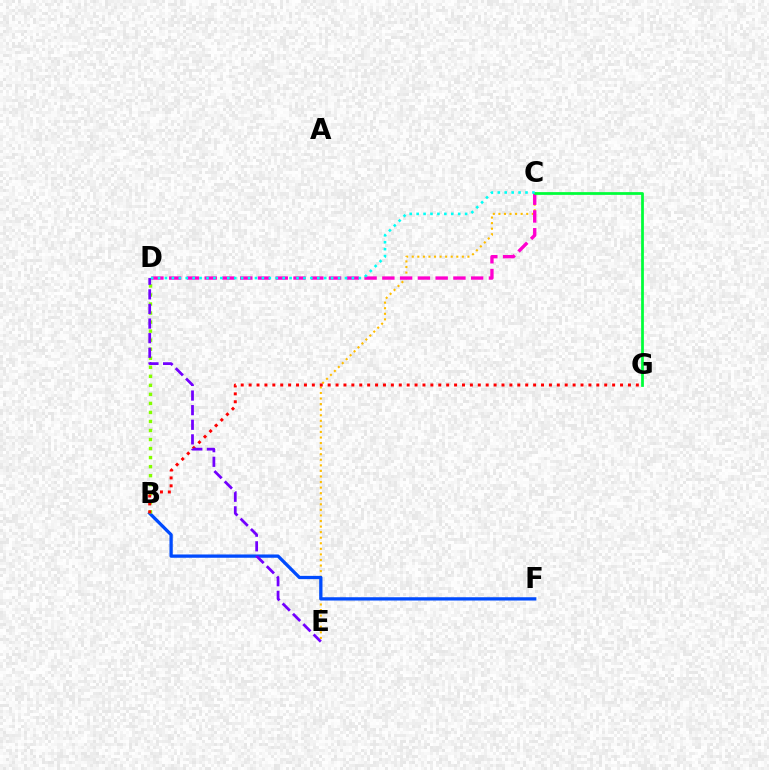{('C', 'E'): [{'color': '#ffbd00', 'line_style': 'dotted', 'thickness': 1.51}], ('C', 'D'): [{'color': '#ff00cf', 'line_style': 'dashed', 'thickness': 2.41}, {'color': '#00fff6', 'line_style': 'dotted', 'thickness': 1.88}], ('C', 'G'): [{'color': '#00ff39', 'line_style': 'solid', 'thickness': 1.99}], ('B', 'F'): [{'color': '#004bff', 'line_style': 'solid', 'thickness': 2.37}], ('B', 'D'): [{'color': '#84ff00', 'line_style': 'dotted', 'thickness': 2.45}], ('B', 'G'): [{'color': '#ff0000', 'line_style': 'dotted', 'thickness': 2.15}], ('D', 'E'): [{'color': '#7200ff', 'line_style': 'dashed', 'thickness': 1.98}]}